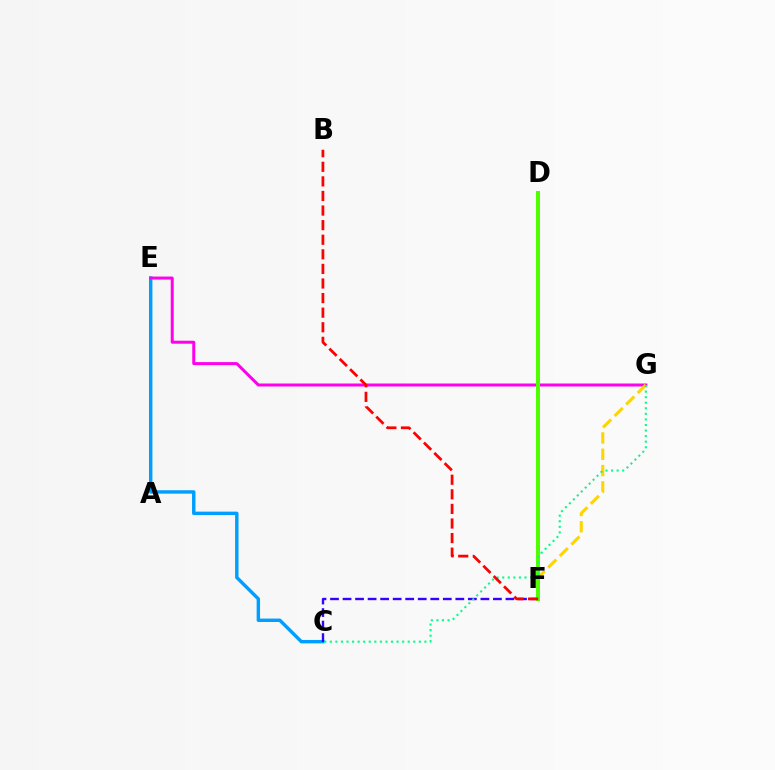{('C', 'E'): [{'color': '#009eff', 'line_style': 'solid', 'thickness': 2.46}], ('E', 'G'): [{'color': '#ff00ed', 'line_style': 'solid', 'thickness': 2.16}], ('C', 'F'): [{'color': '#3700ff', 'line_style': 'dashed', 'thickness': 1.7}], ('F', 'G'): [{'color': '#ffd500', 'line_style': 'dashed', 'thickness': 2.21}], ('D', 'F'): [{'color': '#4fff00', 'line_style': 'solid', 'thickness': 2.88}], ('C', 'G'): [{'color': '#00ff86', 'line_style': 'dotted', 'thickness': 1.51}], ('B', 'F'): [{'color': '#ff0000', 'line_style': 'dashed', 'thickness': 1.98}]}